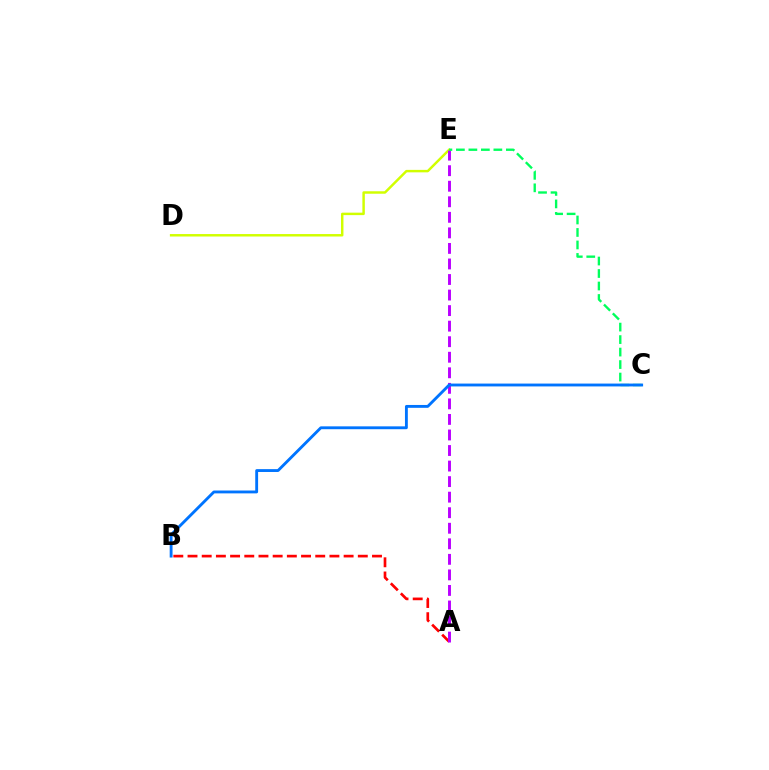{('D', 'E'): [{'color': '#d1ff00', 'line_style': 'solid', 'thickness': 1.77}], ('A', 'B'): [{'color': '#ff0000', 'line_style': 'dashed', 'thickness': 1.93}], ('A', 'E'): [{'color': '#b900ff', 'line_style': 'dashed', 'thickness': 2.11}], ('C', 'E'): [{'color': '#00ff5c', 'line_style': 'dashed', 'thickness': 1.7}], ('B', 'C'): [{'color': '#0074ff', 'line_style': 'solid', 'thickness': 2.06}]}